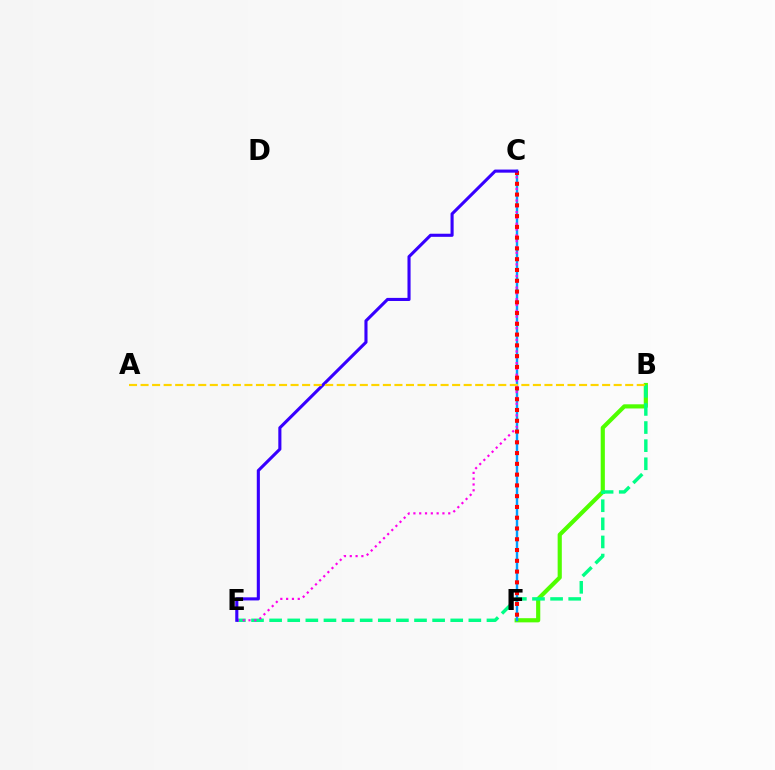{('B', 'F'): [{'color': '#4fff00', 'line_style': 'solid', 'thickness': 3.0}], ('C', 'F'): [{'color': '#009eff', 'line_style': 'solid', 'thickness': 1.74}, {'color': '#ff0000', 'line_style': 'dotted', 'thickness': 2.93}], ('B', 'E'): [{'color': '#00ff86', 'line_style': 'dashed', 'thickness': 2.46}], ('C', 'E'): [{'color': '#ff00ed', 'line_style': 'dotted', 'thickness': 1.58}, {'color': '#3700ff', 'line_style': 'solid', 'thickness': 2.23}], ('A', 'B'): [{'color': '#ffd500', 'line_style': 'dashed', 'thickness': 1.57}]}